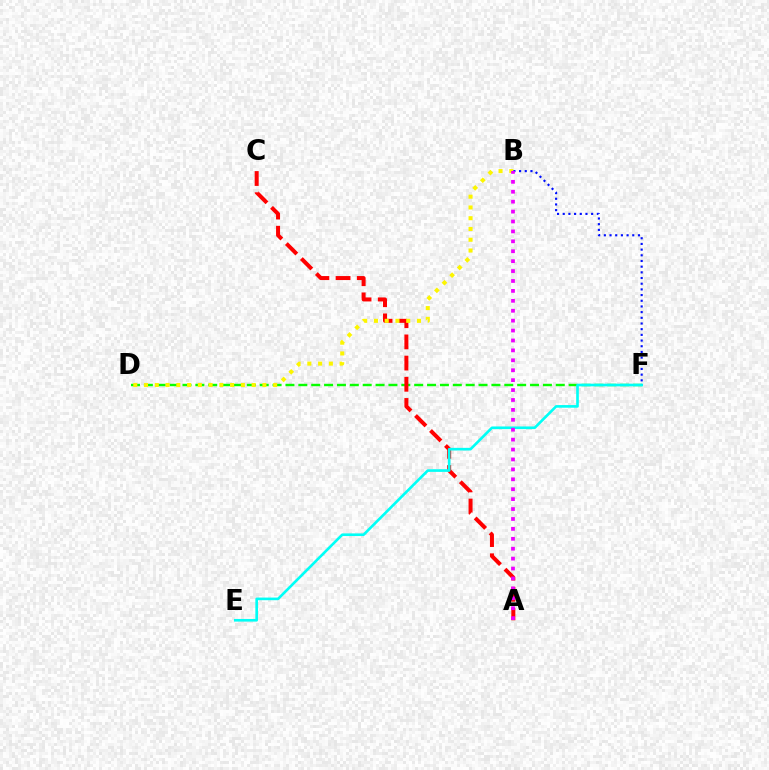{('D', 'F'): [{'color': '#08ff00', 'line_style': 'dashed', 'thickness': 1.75}], ('A', 'C'): [{'color': '#ff0000', 'line_style': 'dashed', 'thickness': 2.88}], ('E', 'F'): [{'color': '#00fff6', 'line_style': 'solid', 'thickness': 1.9}], ('B', 'D'): [{'color': '#fcf500', 'line_style': 'dotted', 'thickness': 2.92}], ('B', 'F'): [{'color': '#0010ff', 'line_style': 'dotted', 'thickness': 1.54}], ('A', 'B'): [{'color': '#ee00ff', 'line_style': 'dotted', 'thickness': 2.69}]}